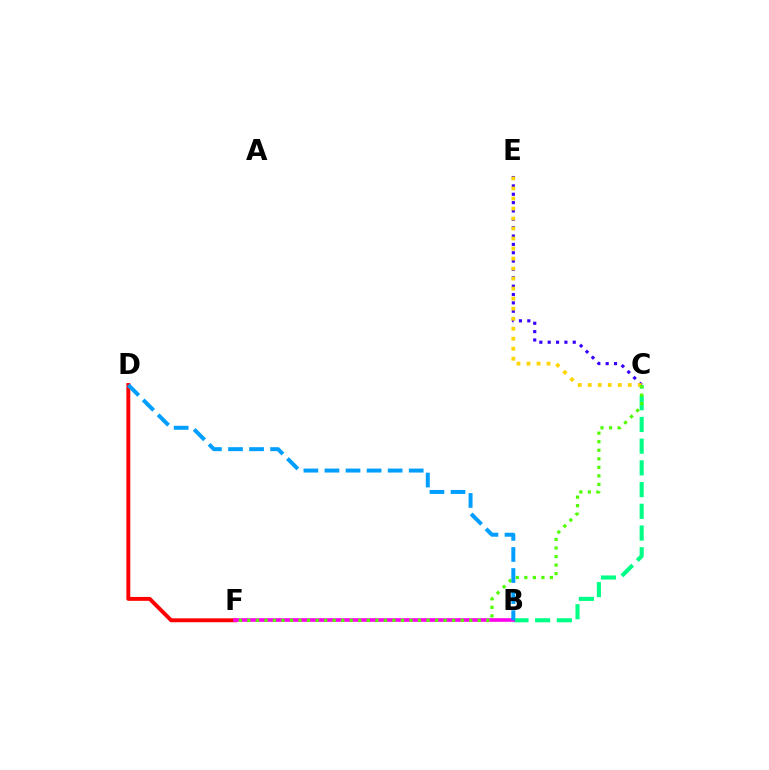{('C', 'E'): [{'color': '#3700ff', 'line_style': 'dotted', 'thickness': 2.27}, {'color': '#ffd500', 'line_style': 'dotted', 'thickness': 2.72}], ('B', 'C'): [{'color': '#00ff86', 'line_style': 'dashed', 'thickness': 2.95}], ('D', 'F'): [{'color': '#ff0000', 'line_style': 'solid', 'thickness': 2.81}], ('B', 'F'): [{'color': '#ff00ed', 'line_style': 'solid', 'thickness': 2.61}], ('C', 'F'): [{'color': '#4fff00', 'line_style': 'dotted', 'thickness': 2.32}], ('B', 'D'): [{'color': '#009eff', 'line_style': 'dashed', 'thickness': 2.86}]}